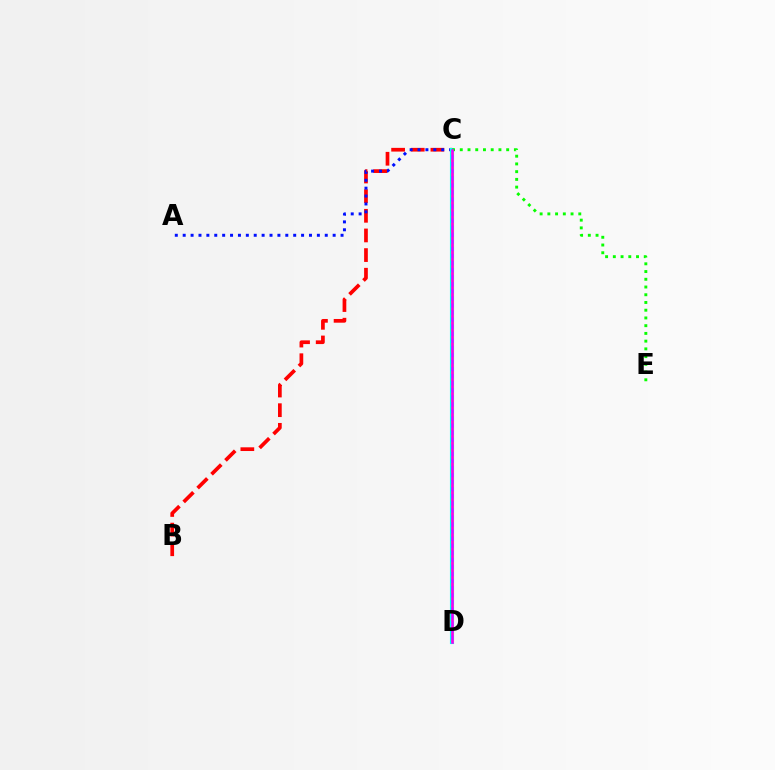{('B', 'C'): [{'color': '#ff0000', 'line_style': 'dashed', 'thickness': 2.67}], ('A', 'C'): [{'color': '#0010ff', 'line_style': 'dotted', 'thickness': 2.14}], ('C', 'D'): [{'color': '#00fff6', 'line_style': 'solid', 'thickness': 2.96}, {'color': '#fcf500', 'line_style': 'dotted', 'thickness': 1.92}, {'color': '#ee00ff', 'line_style': 'solid', 'thickness': 1.88}], ('C', 'E'): [{'color': '#08ff00', 'line_style': 'dotted', 'thickness': 2.1}]}